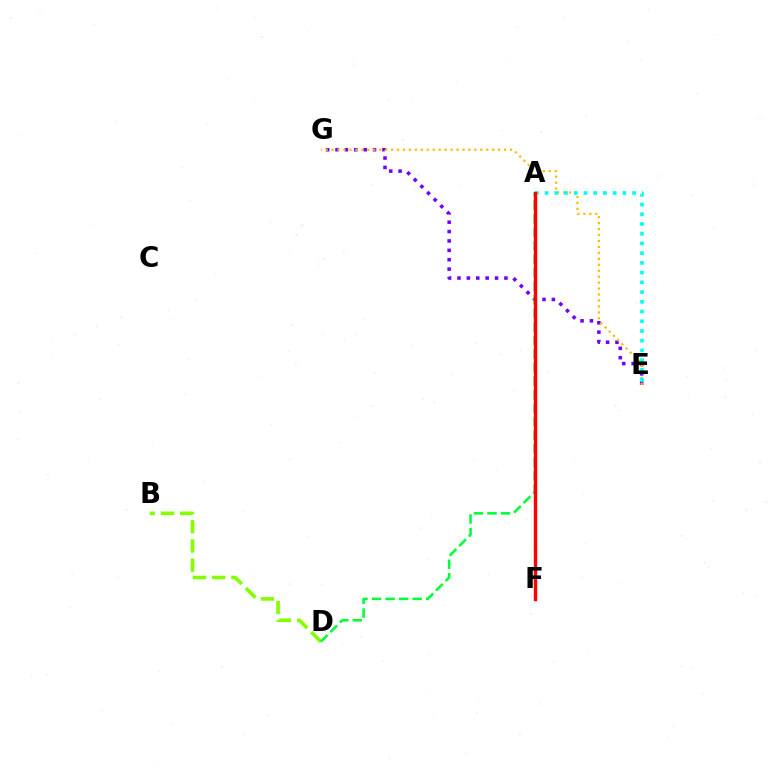{('E', 'G'): [{'color': '#7200ff', 'line_style': 'dotted', 'thickness': 2.55}, {'color': '#ffbd00', 'line_style': 'dotted', 'thickness': 1.62}], ('B', 'D'): [{'color': '#84ff00', 'line_style': 'dashed', 'thickness': 2.61}], ('A', 'F'): [{'color': '#ff00cf', 'line_style': 'dashed', 'thickness': 1.81}, {'color': '#004bff', 'line_style': 'dashed', 'thickness': 1.87}, {'color': '#ff0000', 'line_style': 'solid', 'thickness': 2.44}], ('A', 'E'): [{'color': '#00fff6', 'line_style': 'dotted', 'thickness': 2.64}], ('A', 'D'): [{'color': '#00ff39', 'line_style': 'dashed', 'thickness': 1.84}]}